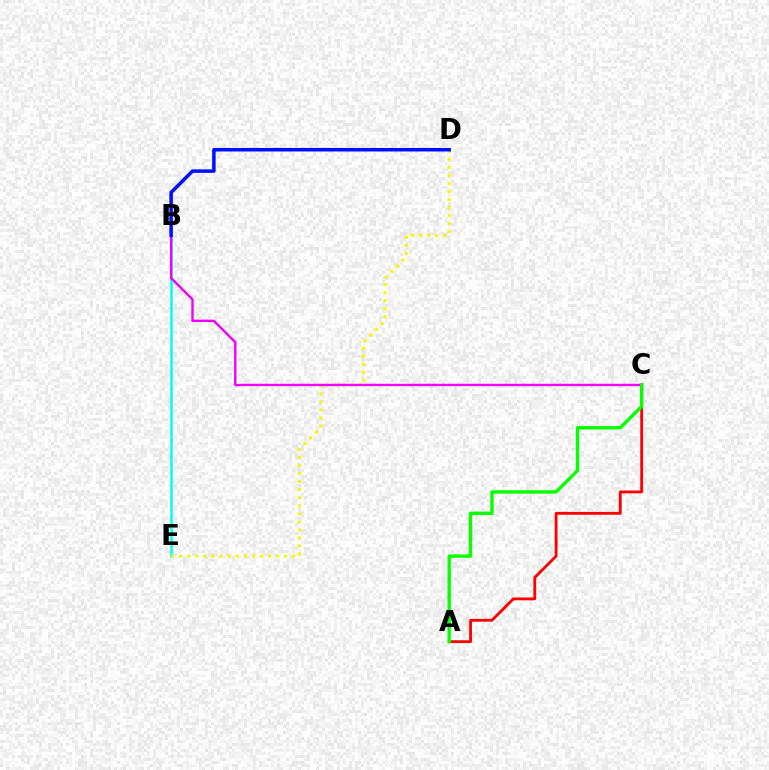{('A', 'C'): [{'color': '#ff0000', 'line_style': 'solid', 'thickness': 2.02}, {'color': '#08ff00', 'line_style': 'solid', 'thickness': 2.43}], ('B', 'E'): [{'color': '#00fff6', 'line_style': 'solid', 'thickness': 1.84}], ('D', 'E'): [{'color': '#fcf500', 'line_style': 'dotted', 'thickness': 2.19}], ('B', 'C'): [{'color': '#ee00ff', 'line_style': 'solid', 'thickness': 1.71}], ('B', 'D'): [{'color': '#0010ff', 'line_style': 'solid', 'thickness': 2.54}]}